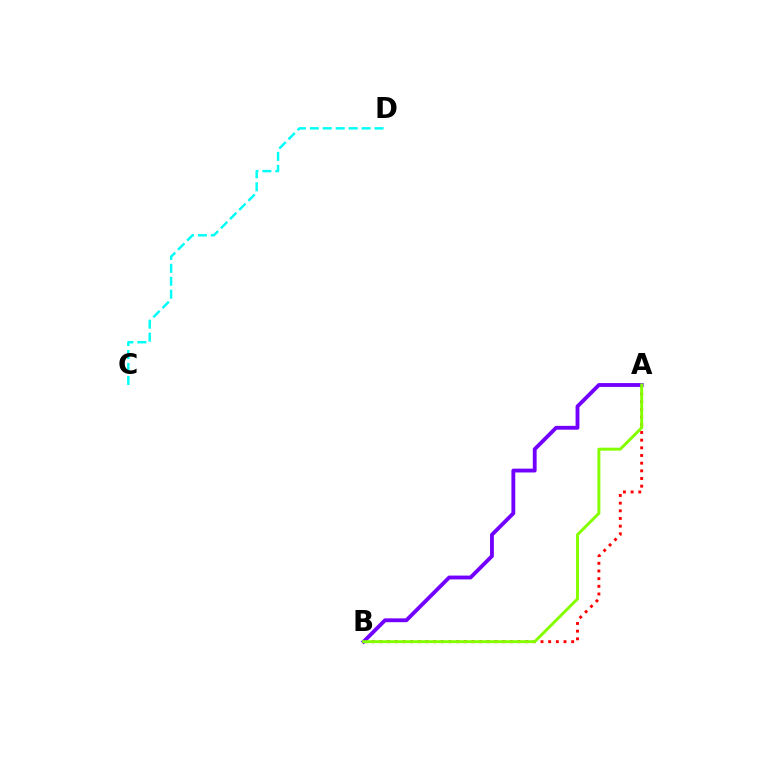{('A', 'B'): [{'color': '#ff0000', 'line_style': 'dotted', 'thickness': 2.08}, {'color': '#7200ff', 'line_style': 'solid', 'thickness': 2.76}, {'color': '#84ff00', 'line_style': 'solid', 'thickness': 2.12}], ('C', 'D'): [{'color': '#00fff6', 'line_style': 'dashed', 'thickness': 1.76}]}